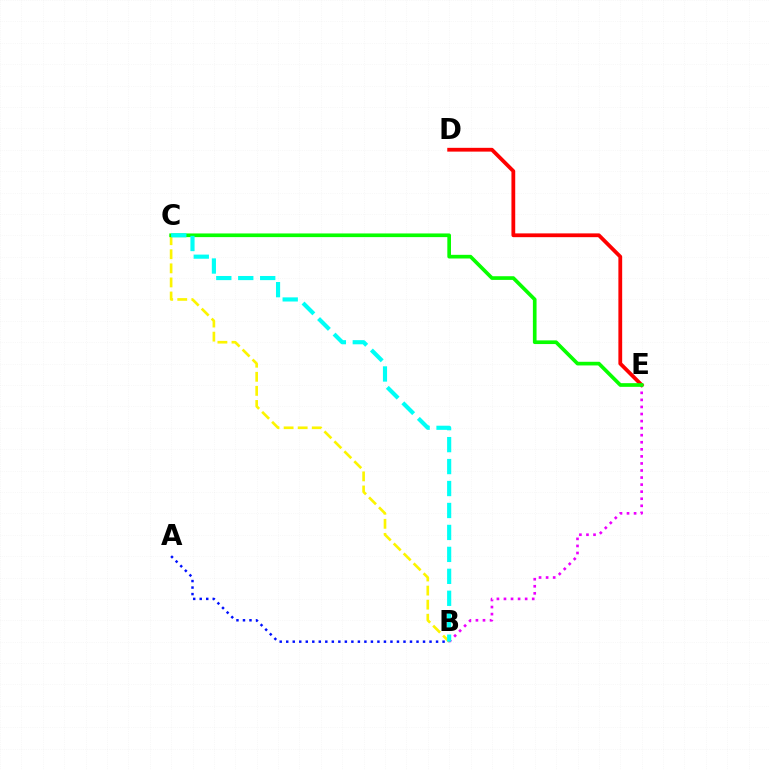{('B', 'C'): [{'color': '#fcf500', 'line_style': 'dashed', 'thickness': 1.91}, {'color': '#00fff6', 'line_style': 'dashed', 'thickness': 2.98}], ('B', 'E'): [{'color': '#ee00ff', 'line_style': 'dotted', 'thickness': 1.92}], ('D', 'E'): [{'color': '#ff0000', 'line_style': 'solid', 'thickness': 2.72}], ('C', 'E'): [{'color': '#08ff00', 'line_style': 'solid', 'thickness': 2.64}], ('A', 'B'): [{'color': '#0010ff', 'line_style': 'dotted', 'thickness': 1.77}]}